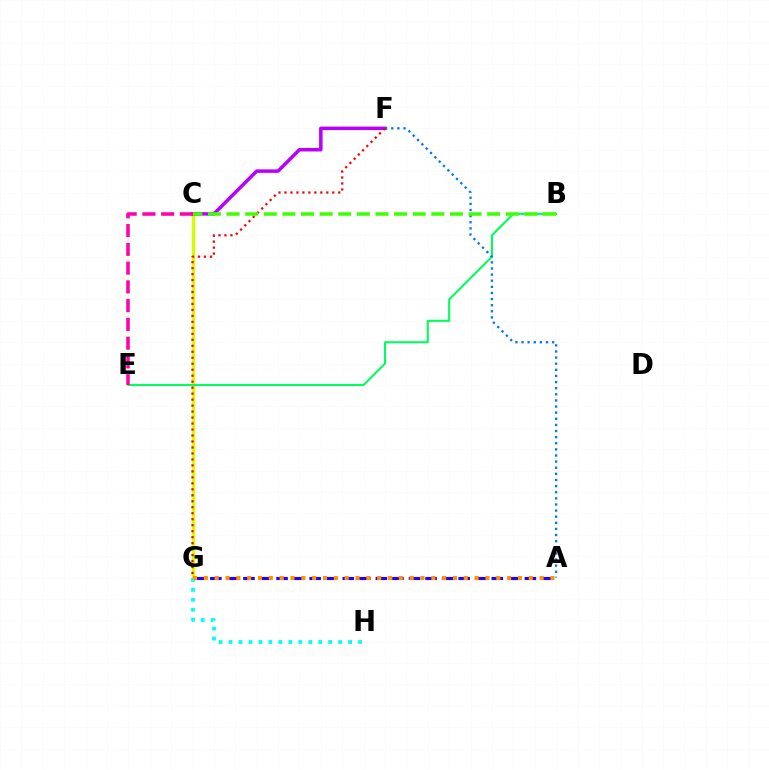{('C', 'G'): [{'color': '#d1ff00', 'line_style': 'solid', 'thickness': 2.44}], ('B', 'E'): [{'color': '#00ff5c', 'line_style': 'solid', 'thickness': 1.5}], ('C', 'F'): [{'color': '#b900ff', 'line_style': 'solid', 'thickness': 2.52}], ('A', 'G'): [{'color': '#2500ff', 'line_style': 'dashed', 'thickness': 2.25}, {'color': '#ff9400', 'line_style': 'dotted', 'thickness': 2.94}], ('A', 'F'): [{'color': '#0074ff', 'line_style': 'dotted', 'thickness': 1.66}], ('G', 'H'): [{'color': '#00fff6', 'line_style': 'dotted', 'thickness': 2.71}], ('C', 'E'): [{'color': '#ff00ac', 'line_style': 'dashed', 'thickness': 2.55}], ('F', 'G'): [{'color': '#ff0000', 'line_style': 'dotted', 'thickness': 1.62}], ('B', 'C'): [{'color': '#3dff00', 'line_style': 'dashed', 'thickness': 2.53}]}